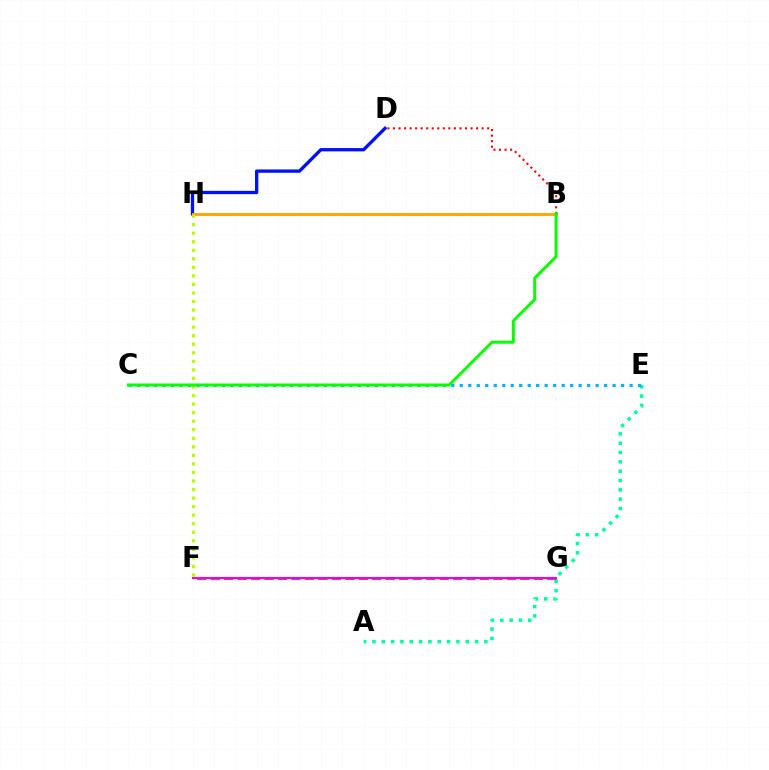{('D', 'H'): [{'color': '#0010ff', 'line_style': 'solid', 'thickness': 2.38}], ('B', 'H'): [{'color': '#ffa500', 'line_style': 'solid', 'thickness': 2.09}], ('A', 'E'): [{'color': '#00ff9d', 'line_style': 'dotted', 'thickness': 2.53}], ('B', 'D'): [{'color': '#ff0000', 'line_style': 'dotted', 'thickness': 1.51}], ('C', 'E'): [{'color': '#00b5ff', 'line_style': 'dotted', 'thickness': 2.31}], ('F', 'G'): [{'color': '#9b00ff', 'line_style': 'dashed', 'thickness': 1.83}, {'color': '#ff00bd', 'line_style': 'solid', 'thickness': 1.5}], ('F', 'H'): [{'color': '#b3ff00', 'line_style': 'dotted', 'thickness': 2.32}], ('B', 'C'): [{'color': '#08ff00', 'line_style': 'solid', 'thickness': 2.14}]}